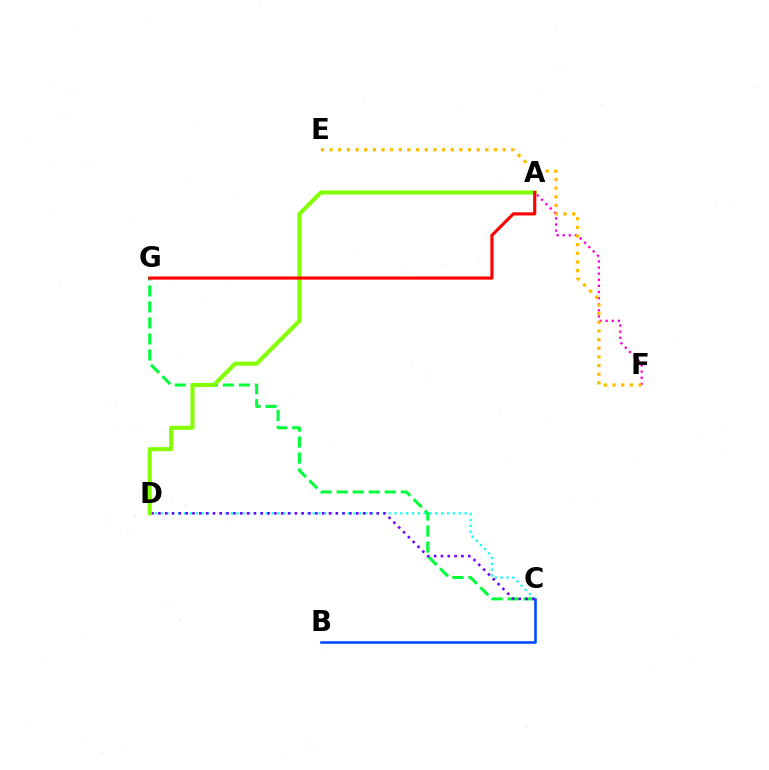{('C', 'G'): [{'color': '#00ff39', 'line_style': 'dashed', 'thickness': 2.18}], ('C', 'D'): [{'color': '#00fff6', 'line_style': 'dotted', 'thickness': 1.59}, {'color': '#7200ff', 'line_style': 'dotted', 'thickness': 1.85}], ('B', 'C'): [{'color': '#004bff', 'line_style': 'solid', 'thickness': 1.87}], ('A', 'F'): [{'color': '#ff00cf', 'line_style': 'dotted', 'thickness': 1.66}], ('E', 'F'): [{'color': '#ffbd00', 'line_style': 'dotted', 'thickness': 2.35}], ('A', 'D'): [{'color': '#84ff00', 'line_style': 'solid', 'thickness': 2.95}], ('A', 'G'): [{'color': '#ff0000', 'line_style': 'solid', 'thickness': 2.25}]}